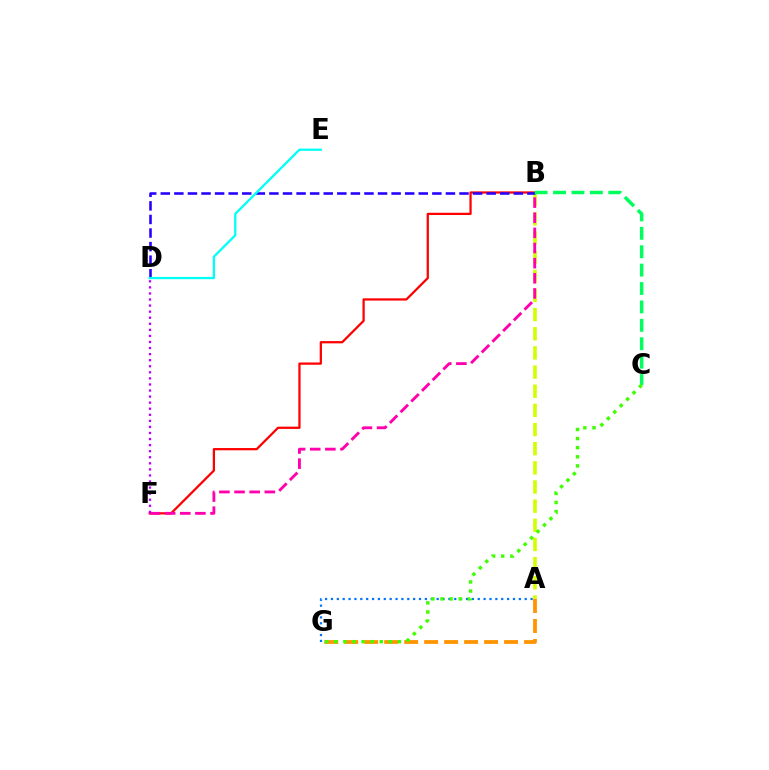{('A', 'G'): [{'color': '#ff9400', 'line_style': 'dashed', 'thickness': 2.71}, {'color': '#0074ff', 'line_style': 'dotted', 'thickness': 1.6}], ('A', 'B'): [{'color': '#d1ff00', 'line_style': 'dashed', 'thickness': 2.6}], ('B', 'F'): [{'color': '#ff0000', 'line_style': 'solid', 'thickness': 1.62}, {'color': '#ff00ac', 'line_style': 'dashed', 'thickness': 2.06}], ('B', 'D'): [{'color': '#2500ff', 'line_style': 'dashed', 'thickness': 1.84}], ('B', 'C'): [{'color': '#00ff5c', 'line_style': 'dashed', 'thickness': 2.5}], ('D', 'E'): [{'color': '#00fff6', 'line_style': 'solid', 'thickness': 1.64}], ('D', 'F'): [{'color': '#b900ff', 'line_style': 'dotted', 'thickness': 1.65}], ('C', 'G'): [{'color': '#3dff00', 'line_style': 'dotted', 'thickness': 2.47}]}